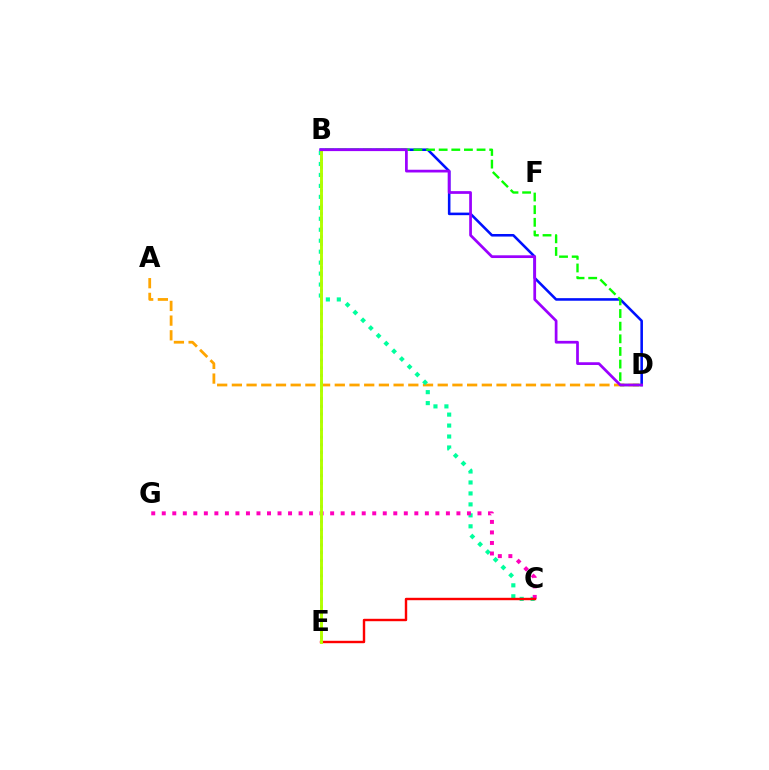{('A', 'D'): [{'color': '#ffa500', 'line_style': 'dashed', 'thickness': 2.0}], ('B', 'C'): [{'color': '#00ff9d', 'line_style': 'dotted', 'thickness': 2.98}], ('B', 'D'): [{'color': '#0010ff', 'line_style': 'solid', 'thickness': 1.85}, {'color': '#08ff00', 'line_style': 'dashed', 'thickness': 1.72}, {'color': '#9b00ff', 'line_style': 'solid', 'thickness': 1.97}], ('B', 'E'): [{'color': '#00b5ff', 'line_style': 'dotted', 'thickness': 2.09}, {'color': '#b3ff00', 'line_style': 'solid', 'thickness': 2.1}], ('C', 'G'): [{'color': '#ff00bd', 'line_style': 'dotted', 'thickness': 2.86}], ('C', 'E'): [{'color': '#ff0000', 'line_style': 'solid', 'thickness': 1.74}]}